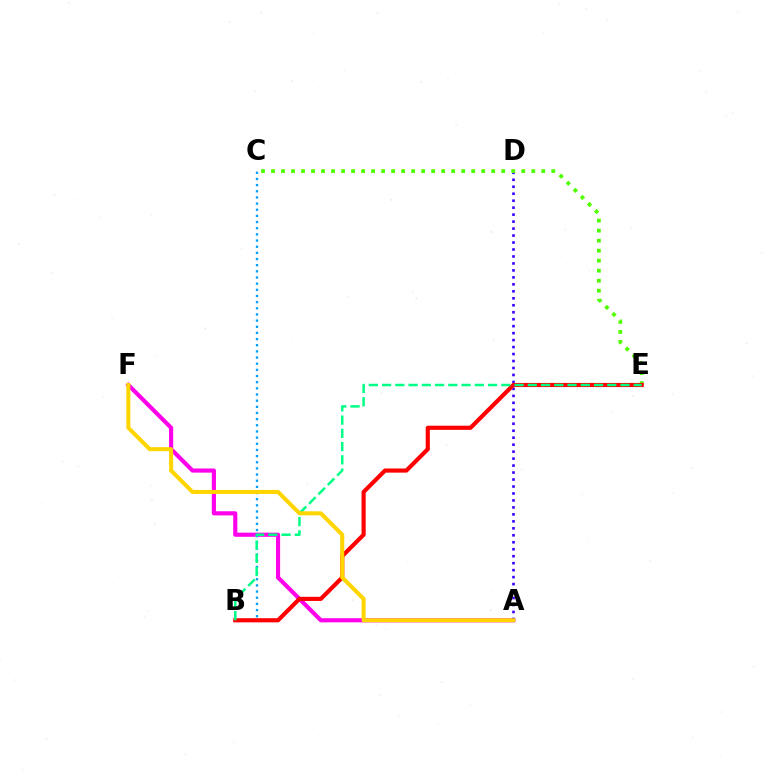{('A', 'F'): [{'color': '#ff00ed', 'line_style': 'solid', 'thickness': 2.98}, {'color': '#ffd500', 'line_style': 'solid', 'thickness': 2.91}], ('A', 'D'): [{'color': '#3700ff', 'line_style': 'dotted', 'thickness': 1.89}], ('C', 'E'): [{'color': '#4fff00', 'line_style': 'dotted', 'thickness': 2.72}], ('B', 'C'): [{'color': '#009eff', 'line_style': 'dotted', 'thickness': 1.67}], ('B', 'E'): [{'color': '#ff0000', 'line_style': 'solid', 'thickness': 2.99}, {'color': '#00ff86', 'line_style': 'dashed', 'thickness': 1.8}]}